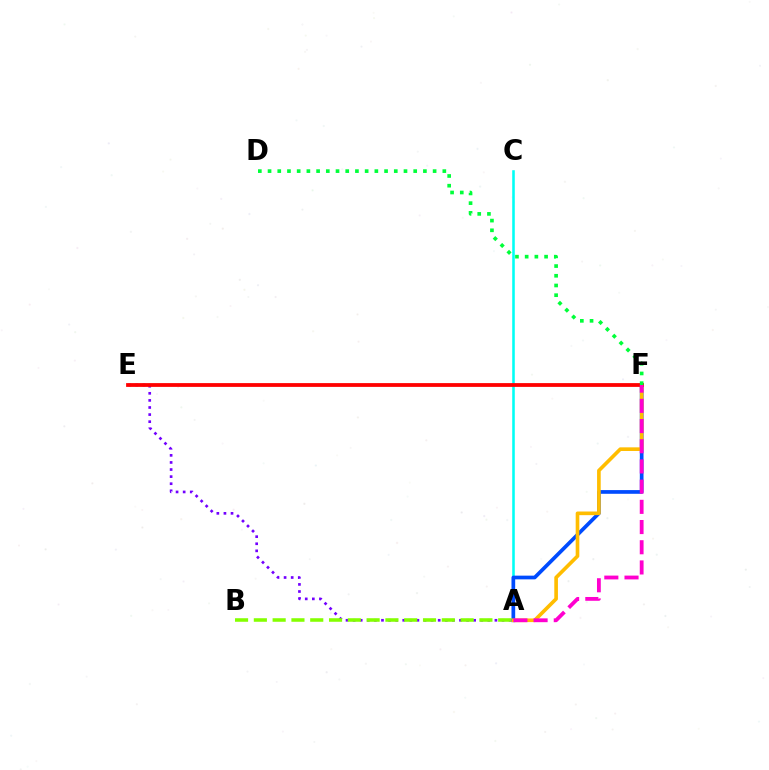{('A', 'C'): [{'color': '#00fff6', 'line_style': 'solid', 'thickness': 1.85}], ('A', 'F'): [{'color': '#004bff', 'line_style': 'solid', 'thickness': 2.67}, {'color': '#ffbd00', 'line_style': 'solid', 'thickness': 2.62}, {'color': '#ff00cf', 'line_style': 'dashed', 'thickness': 2.74}], ('A', 'E'): [{'color': '#7200ff', 'line_style': 'dotted', 'thickness': 1.93}], ('E', 'F'): [{'color': '#ff0000', 'line_style': 'solid', 'thickness': 2.72}], ('D', 'F'): [{'color': '#00ff39', 'line_style': 'dotted', 'thickness': 2.64}], ('A', 'B'): [{'color': '#84ff00', 'line_style': 'dashed', 'thickness': 2.55}]}